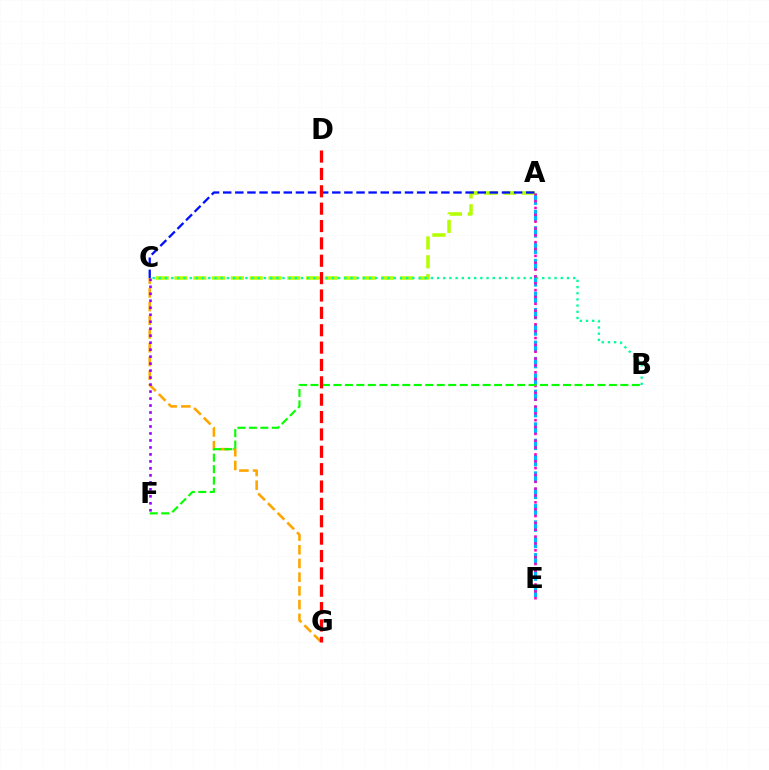{('C', 'G'): [{'color': '#ffa500', 'line_style': 'dashed', 'thickness': 1.86}], ('A', 'E'): [{'color': '#00b5ff', 'line_style': 'dashed', 'thickness': 2.22}, {'color': '#ff00bd', 'line_style': 'dotted', 'thickness': 1.86}], ('A', 'C'): [{'color': '#b3ff00', 'line_style': 'dashed', 'thickness': 2.55}, {'color': '#0010ff', 'line_style': 'dashed', 'thickness': 1.65}], ('C', 'F'): [{'color': '#9b00ff', 'line_style': 'dotted', 'thickness': 1.9}], ('B', 'C'): [{'color': '#00ff9d', 'line_style': 'dotted', 'thickness': 1.68}], ('B', 'F'): [{'color': '#08ff00', 'line_style': 'dashed', 'thickness': 1.56}], ('D', 'G'): [{'color': '#ff0000', 'line_style': 'dashed', 'thickness': 2.36}]}